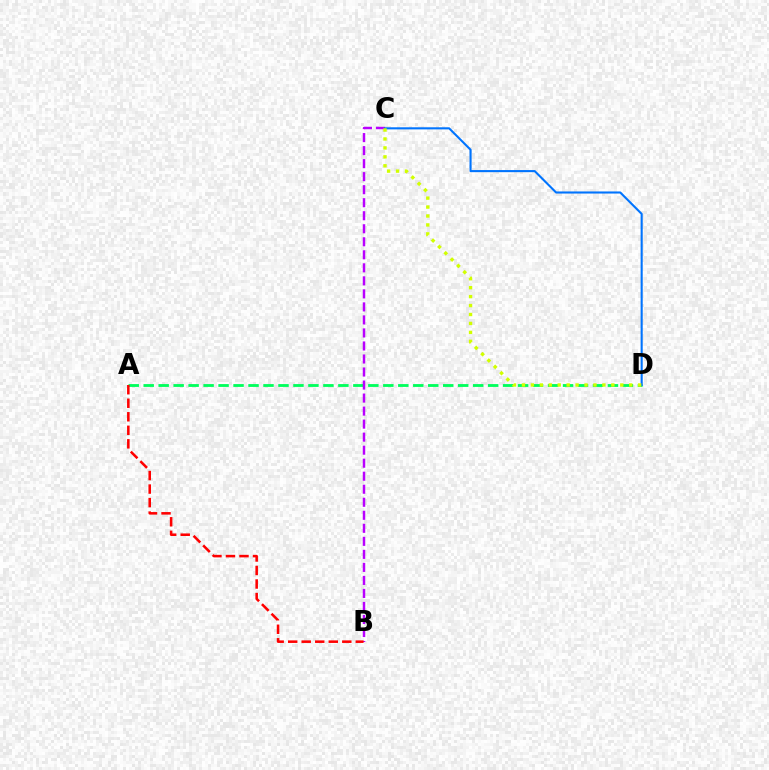{('A', 'D'): [{'color': '#00ff5c', 'line_style': 'dashed', 'thickness': 2.03}], ('B', 'C'): [{'color': '#b900ff', 'line_style': 'dashed', 'thickness': 1.77}], ('C', 'D'): [{'color': '#0074ff', 'line_style': 'solid', 'thickness': 1.51}, {'color': '#d1ff00', 'line_style': 'dotted', 'thickness': 2.43}], ('A', 'B'): [{'color': '#ff0000', 'line_style': 'dashed', 'thickness': 1.84}]}